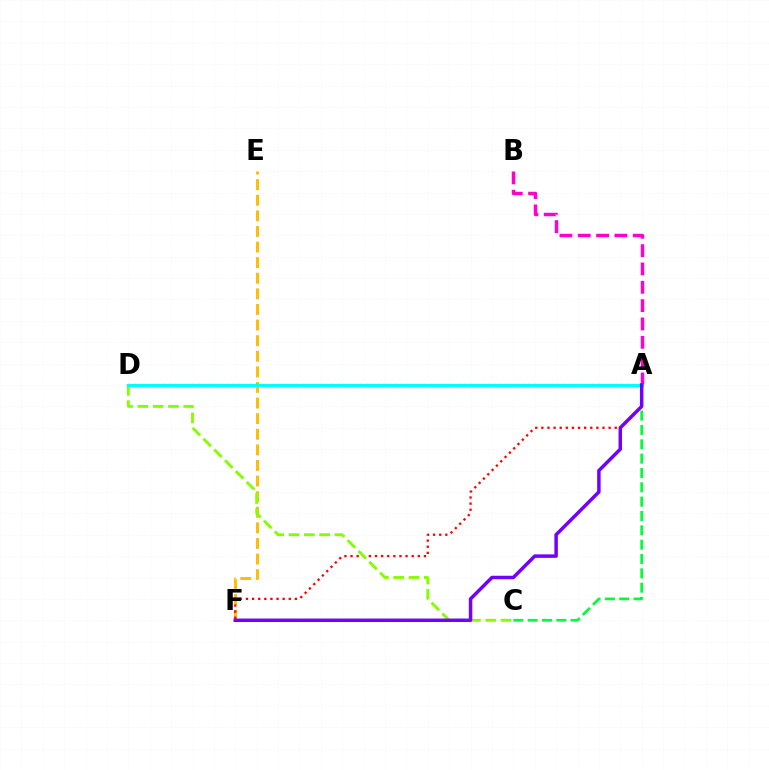{('E', 'F'): [{'color': '#ffbd00', 'line_style': 'dashed', 'thickness': 2.12}], ('A', 'F'): [{'color': '#ff0000', 'line_style': 'dotted', 'thickness': 1.66}, {'color': '#7200ff', 'line_style': 'solid', 'thickness': 2.5}], ('C', 'D'): [{'color': '#84ff00', 'line_style': 'dashed', 'thickness': 2.08}], ('A', 'B'): [{'color': '#ff00cf', 'line_style': 'dashed', 'thickness': 2.49}], ('A', 'D'): [{'color': '#004bff', 'line_style': 'dotted', 'thickness': 1.58}, {'color': '#00fff6', 'line_style': 'solid', 'thickness': 2.18}], ('A', 'C'): [{'color': '#00ff39', 'line_style': 'dashed', 'thickness': 1.95}]}